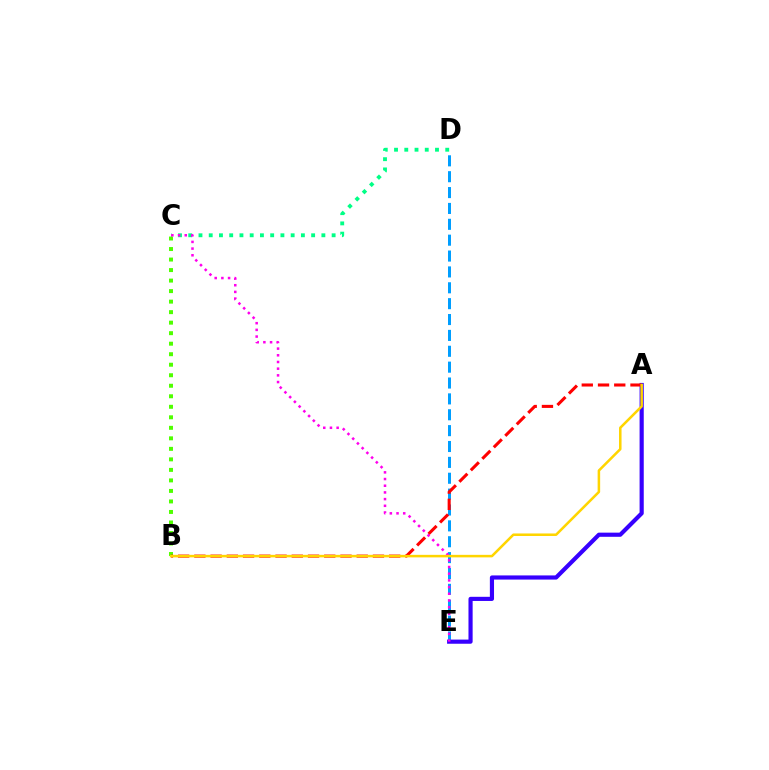{('C', 'D'): [{'color': '#00ff86', 'line_style': 'dotted', 'thickness': 2.78}], ('D', 'E'): [{'color': '#009eff', 'line_style': 'dashed', 'thickness': 2.16}], ('B', 'C'): [{'color': '#4fff00', 'line_style': 'dotted', 'thickness': 2.86}], ('A', 'E'): [{'color': '#3700ff', 'line_style': 'solid', 'thickness': 2.99}], ('A', 'B'): [{'color': '#ff0000', 'line_style': 'dashed', 'thickness': 2.21}, {'color': '#ffd500', 'line_style': 'solid', 'thickness': 1.82}], ('C', 'E'): [{'color': '#ff00ed', 'line_style': 'dotted', 'thickness': 1.82}]}